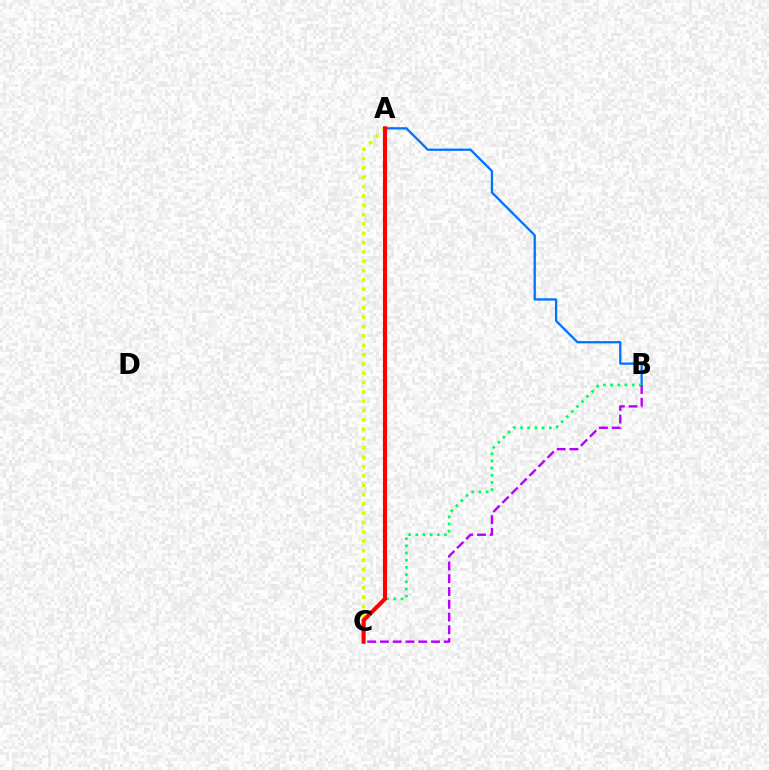{('A', 'B'): [{'color': '#0074ff', 'line_style': 'solid', 'thickness': 1.66}], ('A', 'C'): [{'color': '#d1ff00', 'line_style': 'dotted', 'thickness': 2.54}, {'color': '#ff0000', 'line_style': 'solid', 'thickness': 2.96}], ('B', 'C'): [{'color': '#00ff5c', 'line_style': 'dotted', 'thickness': 1.95}, {'color': '#b900ff', 'line_style': 'dashed', 'thickness': 1.73}]}